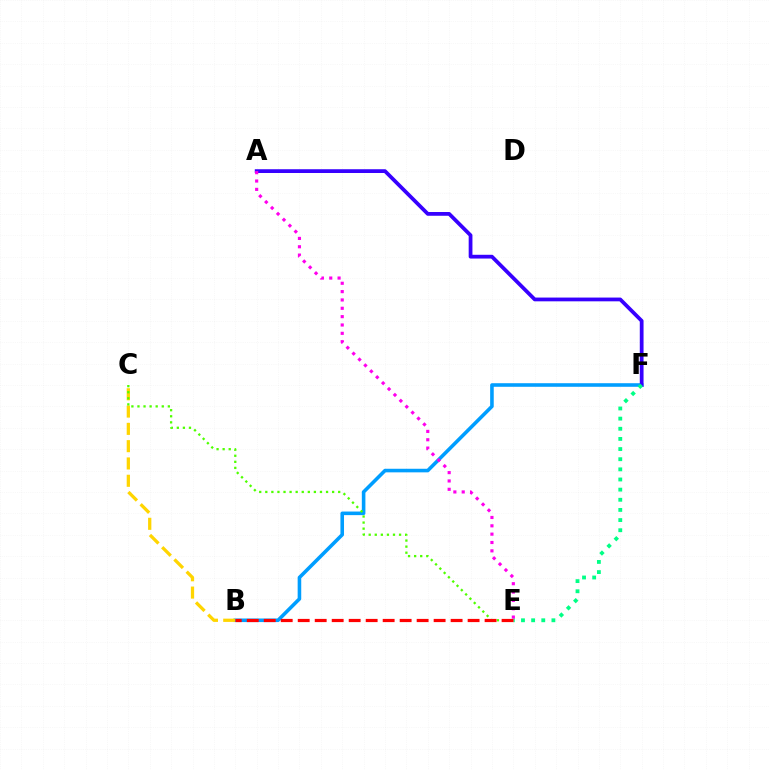{('B', 'F'): [{'color': '#009eff', 'line_style': 'solid', 'thickness': 2.58}], ('B', 'C'): [{'color': '#ffd500', 'line_style': 'dashed', 'thickness': 2.35}], ('A', 'F'): [{'color': '#3700ff', 'line_style': 'solid', 'thickness': 2.71}], ('C', 'E'): [{'color': '#4fff00', 'line_style': 'dotted', 'thickness': 1.65}], ('E', 'F'): [{'color': '#00ff86', 'line_style': 'dotted', 'thickness': 2.76}], ('A', 'E'): [{'color': '#ff00ed', 'line_style': 'dotted', 'thickness': 2.27}], ('B', 'E'): [{'color': '#ff0000', 'line_style': 'dashed', 'thickness': 2.31}]}